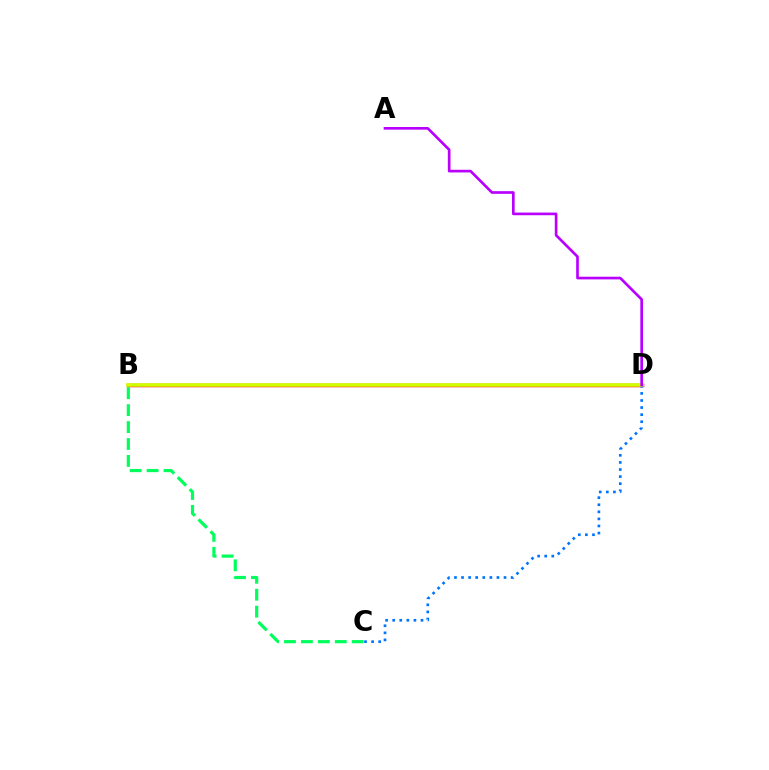{('B', 'D'): [{'color': '#ff0000', 'line_style': 'solid', 'thickness': 2.51}, {'color': '#d1ff00', 'line_style': 'solid', 'thickness': 2.57}], ('B', 'C'): [{'color': '#00ff5c', 'line_style': 'dashed', 'thickness': 2.3}], ('C', 'D'): [{'color': '#0074ff', 'line_style': 'dotted', 'thickness': 1.92}], ('A', 'D'): [{'color': '#b900ff', 'line_style': 'solid', 'thickness': 1.92}]}